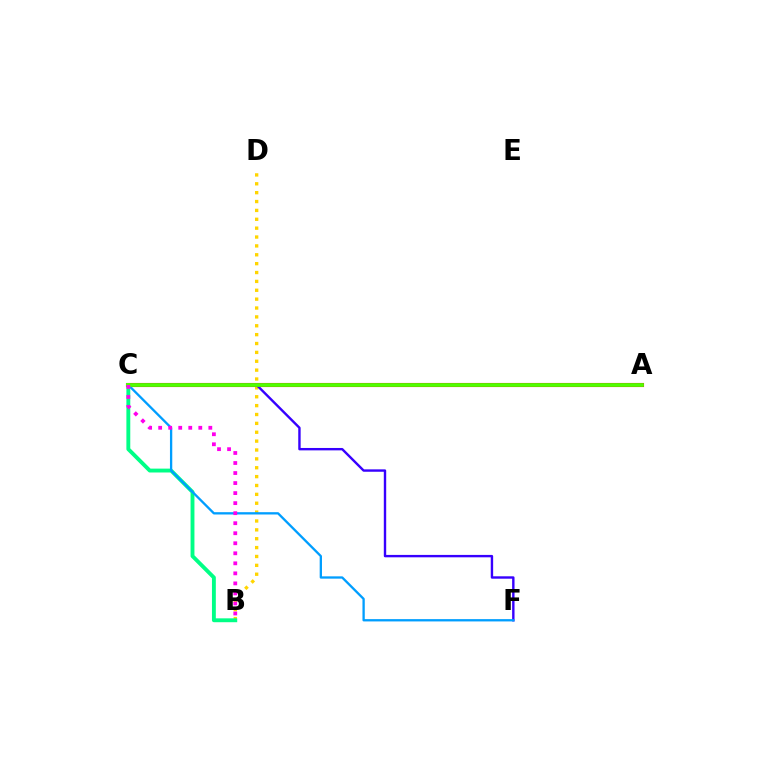{('B', 'D'): [{'color': '#ffd500', 'line_style': 'dotted', 'thickness': 2.41}], ('A', 'C'): [{'color': '#ff0000', 'line_style': 'solid', 'thickness': 2.95}, {'color': '#4fff00', 'line_style': 'solid', 'thickness': 2.7}], ('C', 'F'): [{'color': '#3700ff', 'line_style': 'solid', 'thickness': 1.73}, {'color': '#009eff', 'line_style': 'solid', 'thickness': 1.66}], ('B', 'C'): [{'color': '#00ff86', 'line_style': 'solid', 'thickness': 2.79}, {'color': '#ff00ed', 'line_style': 'dotted', 'thickness': 2.73}]}